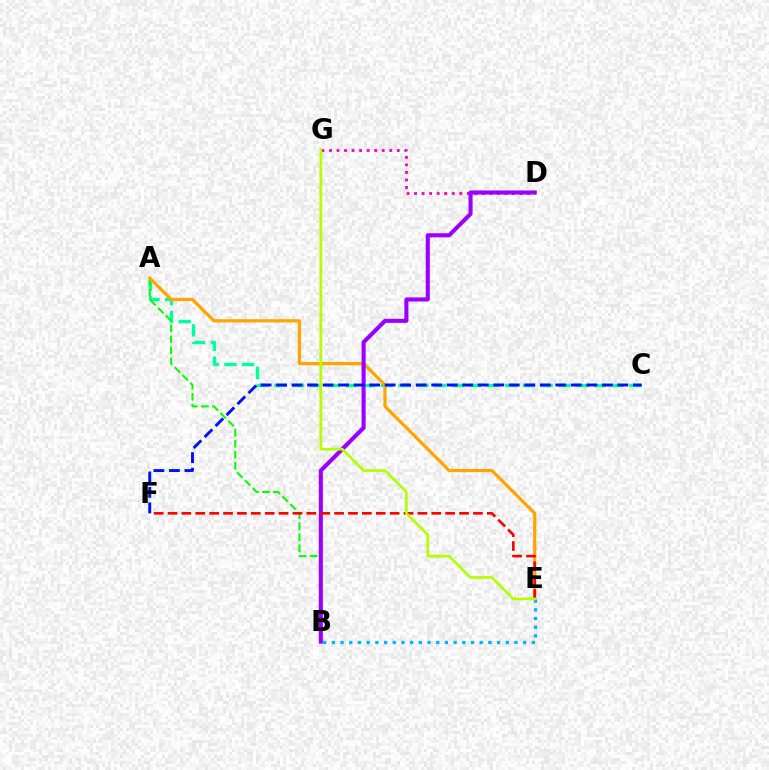{('A', 'C'): [{'color': '#00ff9d', 'line_style': 'dashed', 'thickness': 2.41}], ('A', 'B'): [{'color': '#08ff00', 'line_style': 'dashed', 'thickness': 1.5}], ('A', 'E'): [{'color': '#ffa500', 'line_style': 'solid', 'thickness': 2.32}], ('B', 'E'): [{'color': '#00b5ff', 'line_style': 'dotted', 'thickness': 2.36}], ('D', 'G'): [{'color': '#ff00bd', 'line_style': 'dotted', 'thickness': 2.05}], ('B', 'D'): [{'color': '#9b00ff', 'line_style': 'solid', 'thickness': 2.94}], ('C', 'F'): [{'color': '#0010ff', 'line_style': 'dashed', 'thickness': 2.11}], ('E', 'F'): [{'color': '#ff0000', 'line_style': 'dashed', 'thickness': 1.89}], ('E', 'G'): [{'color': '#b3ff00', 'line_style': 'solid', 'thickness': 1.94}]}